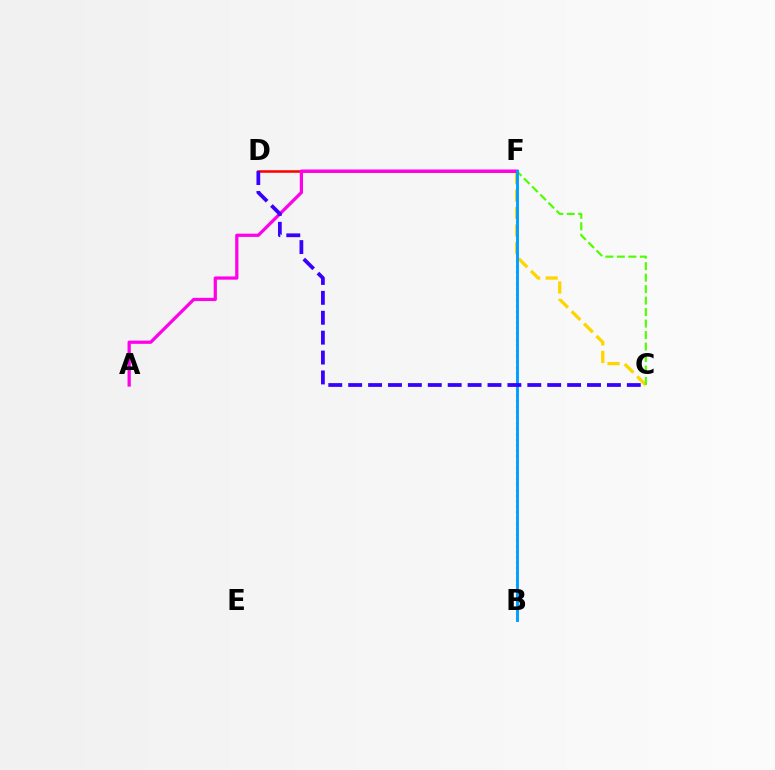{('C', 'F'): [{'color': '#ffd500', 'line_style': 'dashed', 'thickness': 2.37}, {'color': '#4fff00', 'line_style': 'dashed', 'thickness': 1.56}], ('B', 'F'): [{'color': '#00ff86', 'line_style': 'dotted', 'thickness': 1.52}, {'color': '#009eff', 'line_style': 'solid', 'thickness': 2.09}], ('D', 'F'): [{'color': '#ff0000', 'line_style': 'solid', 'thickness': 1.83}], ('A', 'F'): [{'color': '#ff00ed', 'line_style': 'solid', 'thickness': 2.33}], ('C', 'D'): [{'color': '#3700ff', 'line_style': 'dashed', 'thickness': 2.7}]}